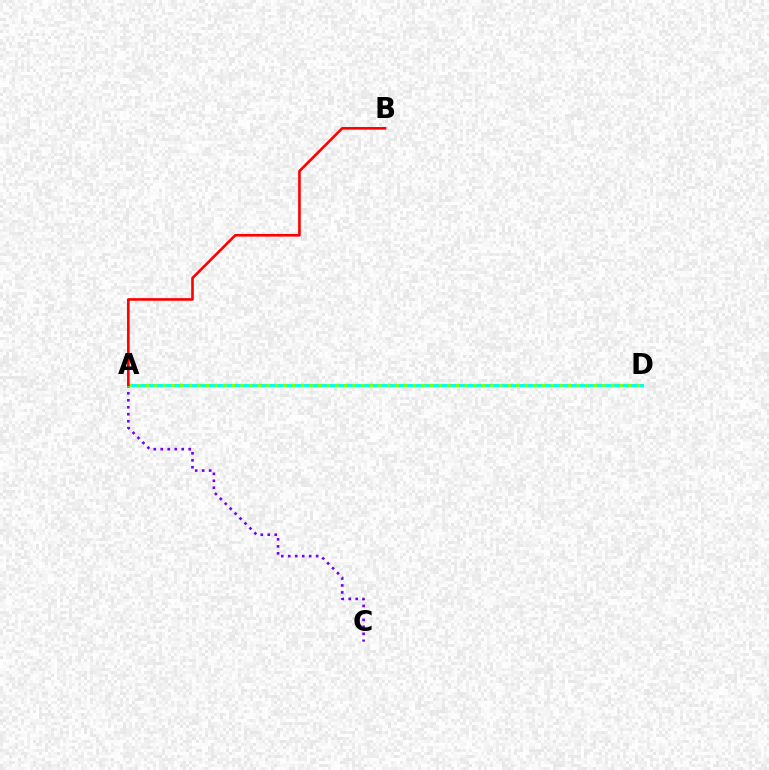{('A', 'C'): [{'color': '#7200ff', 'line_style': 'dotted', 'thickness': 1.9}], ('A', 'D'): [{'color': '#00fff6', 'line_style': 'solid', 'thickness': 2.23}, {'color': '#84ff00', 'line_style': 'dotted', 'thickness': 2.34}], ('A', 'B'): [{'color': '#ff0000', 'line_style': 'solid', 'thickness': 1.89}]}